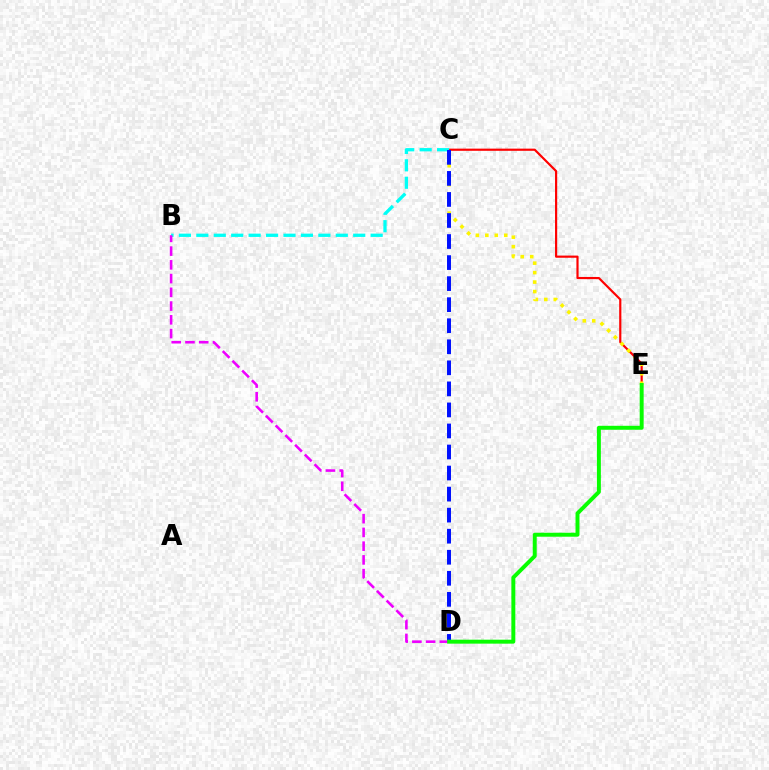{('C', 'E'): [{'color': '#ff0000', 'line_style': 'solid', 'thickness': 1.57}, {'color': '#fcf500', 'line_style': 'dotted', 'thickness': 2.57}], ('B', 'C'): [{'color': '#00fff6', 'line_style': 'dashed', 'thickness': 2.37}], ('C', 'D'): [{'color': '#0010ff', 'line_style': 'dashed', 'thickness': 2.86}], ('B', 'D'): [{'color': '#ee00ff', 'line_style': 'dashed', 'thickness': 1.87}], ('D', 'E'): [{'color': '#08ff00', 'line_style': 'solid', 'thickness': 2.85}]}